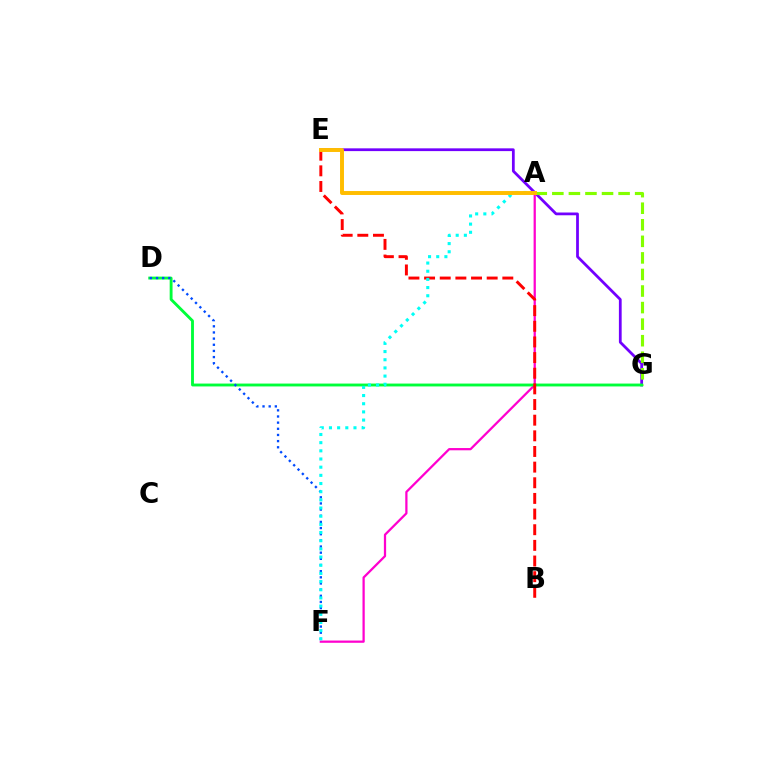{('E', 'G'): [{'color': '#7200ff', 'line_style': 'solid', 'thickness': 1.99}], ('A', 'F'): [{'color': '#ff00cf', 'line_style': 'solid', 'thickness': 1.62}, {'color': '#00fff6', 'line_style': 'dotted', 'thickness': 2.22}], ('A', 'G'): [{'color': '#84ff00', 'line_style': 'dashed', 'thickness': 2.25}], ('D', 'G'): [{'color': '#00ff39', 'line_style': 'solid', 'thickness': 2.07}], ('B', 'E'): [{'color': '#ff0000', 'line_style': 'dashed', 'thickness': 2.13}], ('D', 'F'): [{'color': '#004bff', 'line_style': 'dotted', 'thickness': 1.67}], ('A', 'E'): [{'color': '#ffbd00', 'line_style': 'solid', 'thickness': 2.84}]}